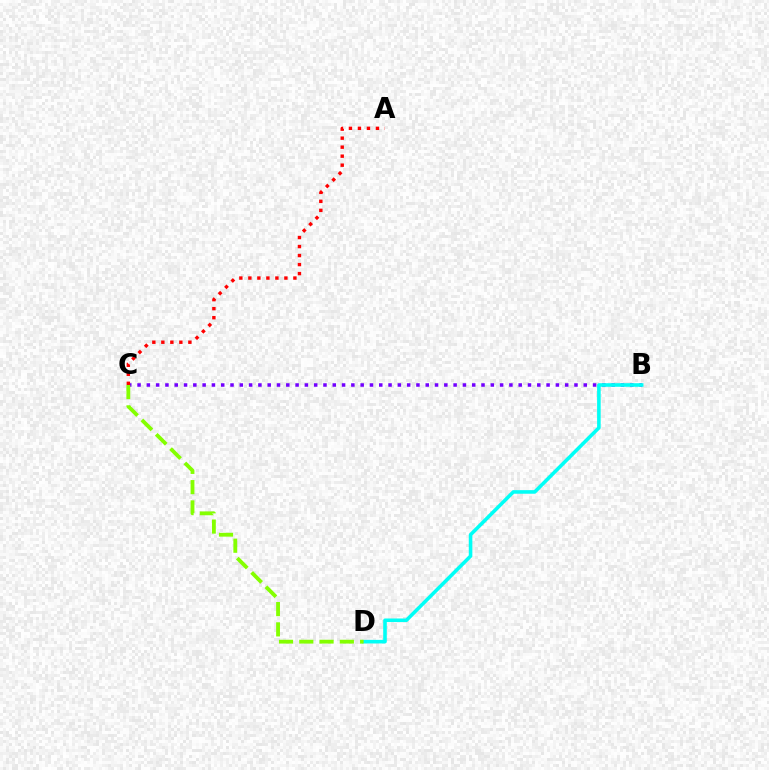{('B', 'C'): [{'color': '#7200ff', 'line_style': 'dotted', 'thickness': 2.53}], ('B', 'D'): [{'color': '#00fff6', 'line_style': 'solid', 'thickness': 2.58}], ('C', 'D'): [{'color': '#84ff00', 'line_style': 'dashed', 'thickness': 2.75}], ('A', 'C'): [{'color': '#ff0000', 'line_style': 'dotted', 'thickness': 2.45}]}